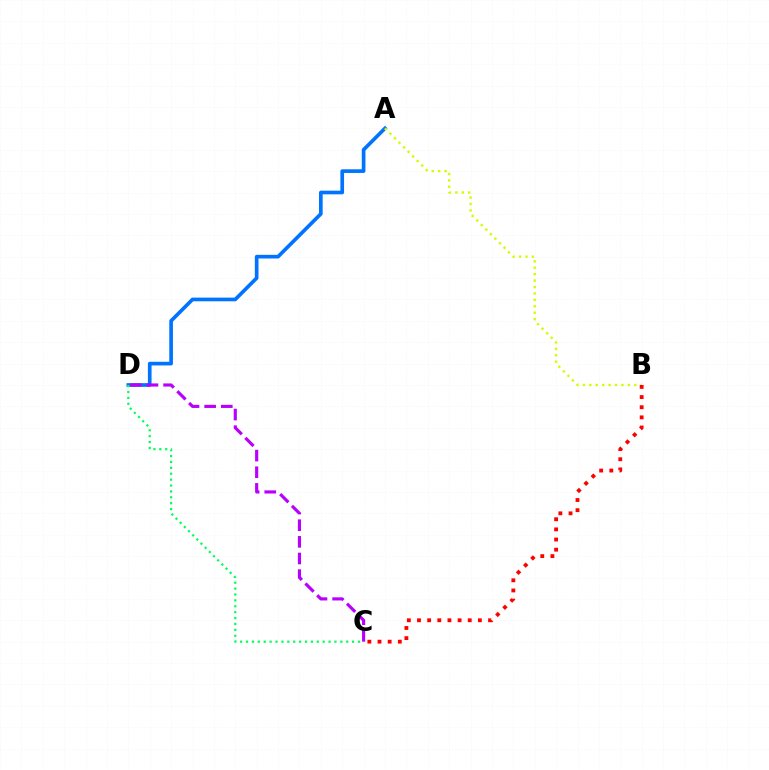{('A', 'D'): [{'color': '#0074ff', 'line_style': 'solid', 'thickness': 2.64}], ('A', 'B'): [{'color': '#d1ff00', 'line_style': 'dotted', 'thickness': 1.75}], ('B', 'C'): [{'color': '#ff0000', 'line_style': 'dotted', 'thickness': 2.76}], ('C', 'D'): [{'color': '#b900ff', 'line_style': 'dashed', 'thickness': 2.26}, {'color': '#00ff5c', 'line_style': 'dotted', 'thickness': 1.6}]}